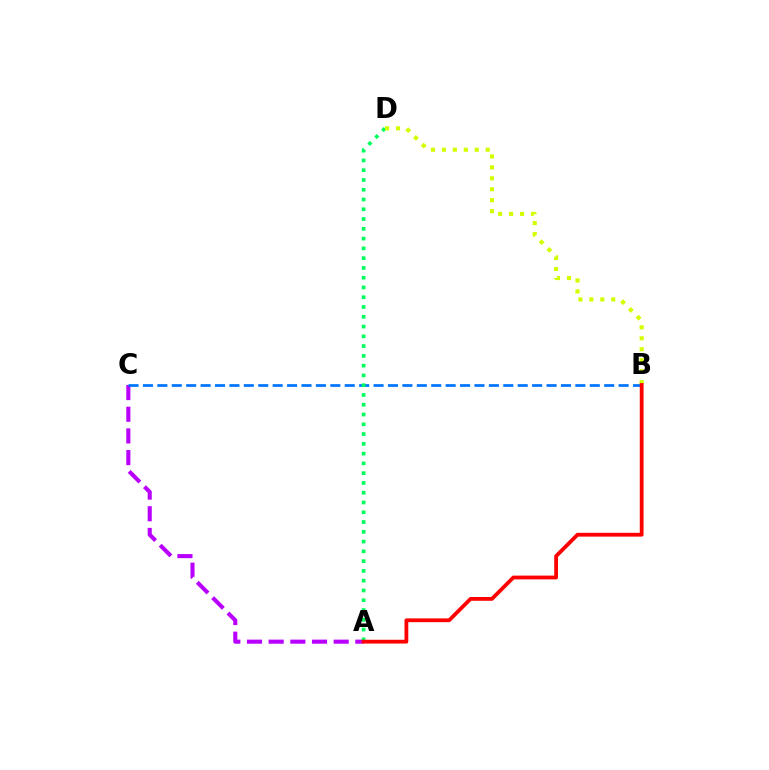{('A', 'C'): [{'color': '#b900ff', 'line_style': 'dashed', 'thickness': 2.94}], ('B', 'C'): [{'color': '#0074ff', 'line_style': 'dashed', 'thickness': 1.96}], ('A', 'D'): [{'color': '#00ff5c', 'line_style': 'dotted', 'thickness': 2.66}], ('B', 'D'): [{'color': '#d1ff00', 'line_style': 'dotted', 'thickness': 2.97}], ('A', 'B'): [{'color': '#ff0000', 'line_style': 'solid', 'thickness': 2.73}]}